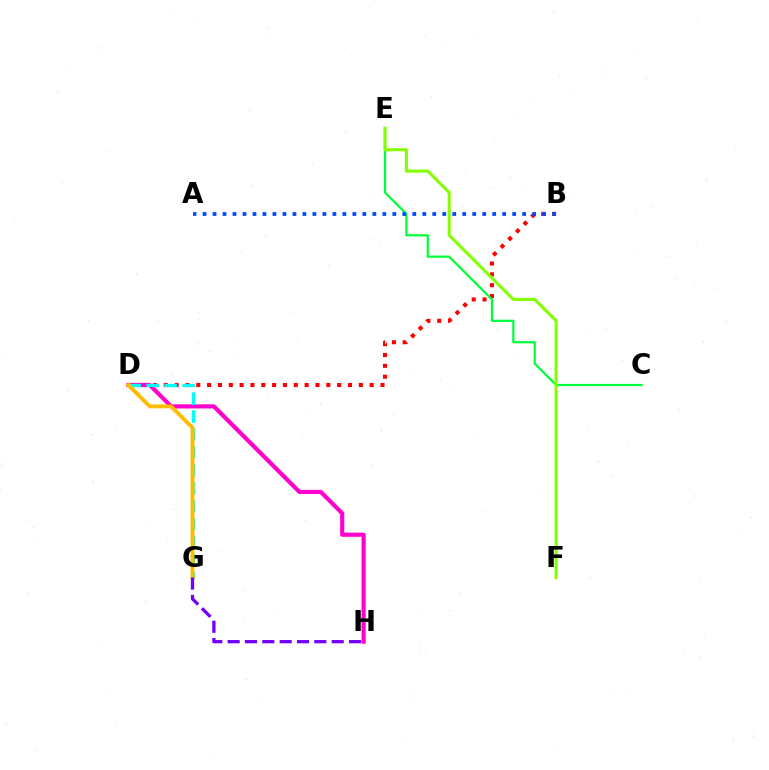{('B', 'D'): [{'color': '#ff0000', 'line_style': 'dotted', 'thickness': 2.94}], ('C', 'E'): [{'color': '#00ff39', 'line_style': 'solid', 'thickness': 1.6}], ('D', 'H'): [{'color': '#ff00cf', 'line_style': 'solid', 'thickness': 3.0}], ('E', 'F'): [{'color': '#84ff00', 'line_style': 'solid', 'thickness': 2.2}], ('D', 'G'): [{'color': '#00fff6', 'line_style': 'dashed', 'thickness': 2.44}, {'color': '#ffbd00', 'line_style': 'solid', 'thickness': 2.82}], ('G', 'H'): [{'color': '#7200ff', 'line_style': 'dashed', 'thickness': 2.36}], ('A', 'B'): [{'color': '#004bff', 'line_style': 'dotted', 'thickness': 2.71}]}